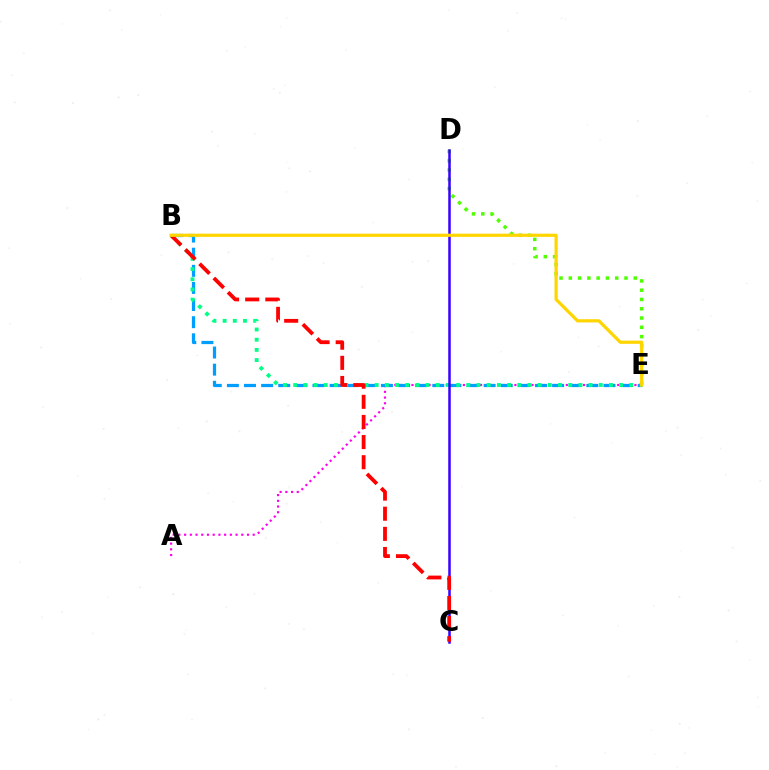{('A', 'E'): [{'color': '#ff00ed', 'line_style': 'dotted', 'thickness': 1.55}], ('D', 'E'): [{'color': '#4fff00', 'line_style': 'dotted', 'thickness': 2.52}], ('B', 'E'): [{'color': '#009eff', 'line_style': 'dashed', 'thickness': 2.33}, {'color': '#00ff86', 'line_style': 'dotted', 'thickness': 2.77}, {'color': '#ffd500', 'line_style': 'solid', 'thickness': 2.31}], ('C', 'D'): [{'color': '#3700ff', 'line_style': 'solid', 'thickness': 1.81}], ('B', 'C'): [{'color': '#ff0000', 'line_style': 'dashed', 'thickness': 2.73}]}